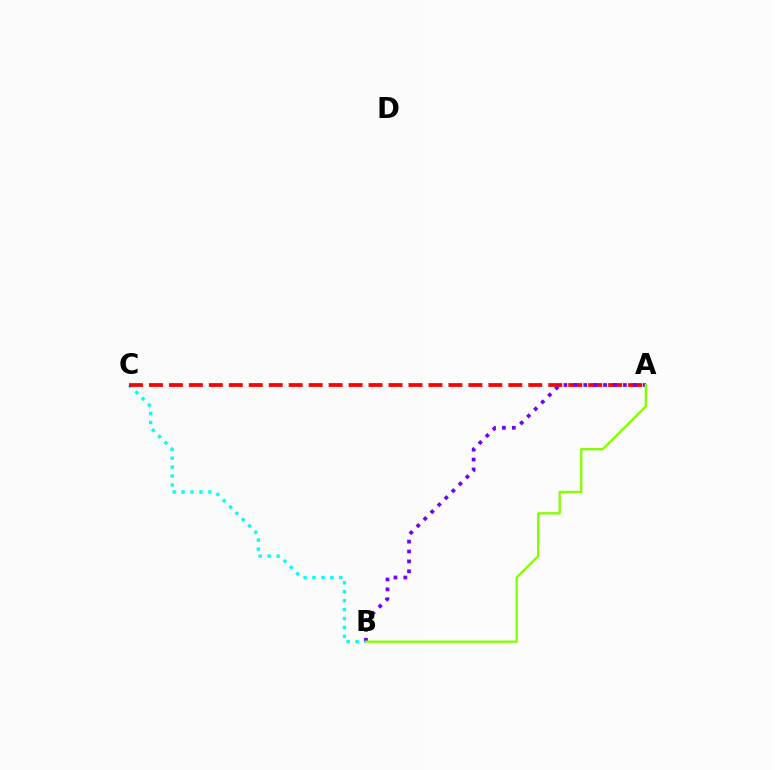{('B', 'C'): [{'color': '#00fff6', 'line_style': 'dotted', 'thickness': 2.43}], ('A', 'C'): [{'color': '#ff0000', 'line_style': 'dashed', 'thickness': 2.71}], ('A', 'B'): [{'color': '#7200ff', 'line_style': 'dotted', 'thickness': 2.69}, {'color': '#84ff00', 'line_style': 'solid', 'thickness': 1.68}]}